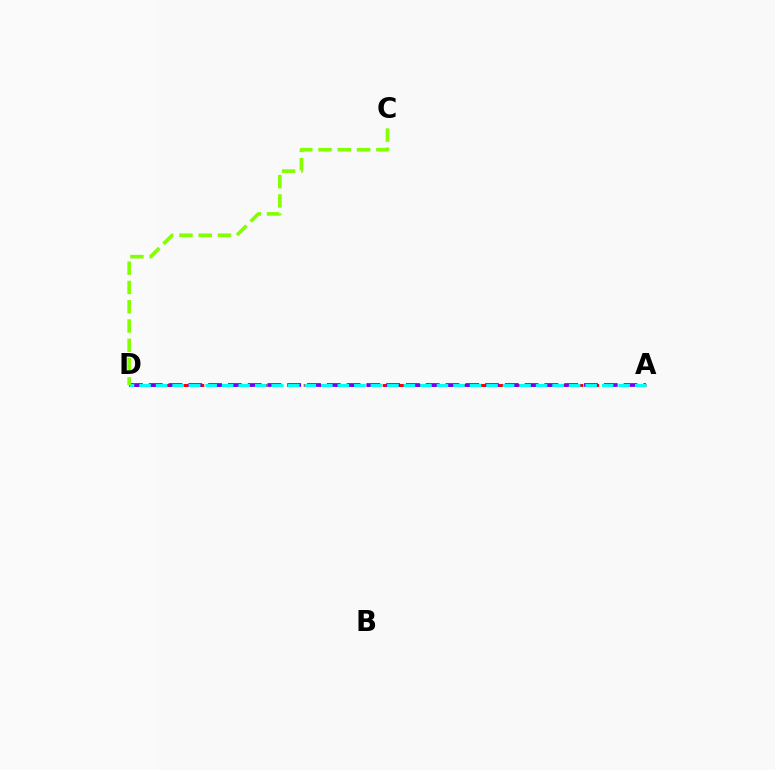{('A', 'D'): [{'color': '#ff0000', 'line_style': 'dashed', 'thickness': 2.15}, {'color': '#7200ff', 'line_style': 'dashed', 'thickness': 2.69}, {'color': '#00fff6', 'line_style': 'dashed', 'thickness': 2.24}], ('C', 'D'): [{'color': '#84ff00', 'line_style': 'dashed', 'thickness': 2.62}]}